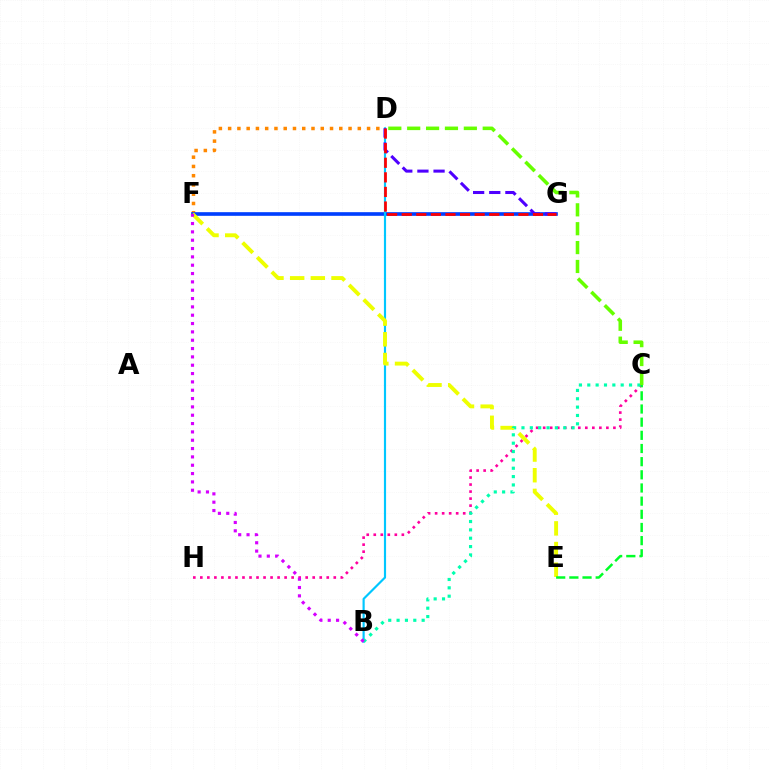{('D', 'F'): [{'color': '#ff8800', 'line_style': 'dotted', 'thickness': 2.52}], ('F', 'G'): [{'color': '#003fff', 'line_style': 'solid', 'thickness': 2.63}], ('B', 'D'): [{'color': '#00c7ff', 'line_style': 'solid', 'thickness': 1.56}], ('D', 'G'): [{'color': '#4f00ff', 'line_style': 'dashed', 'thickness': 2.19}, {'color': '#ff0000', 'line_style': 'dashed', 'thickness': 1.98}], ('C', 'H'): [{'color': '#ff00a0', 'line_style': 'dotted', 'thickness': 1.91}], ('E', 'F'): [{'color': '#eeff00', 'line_style': 'dashed', 'thickness': 2.81}], ('C', 'E'): [{'color': '#00ff27', 'line_style': 'dashed', 'thickness': 1.79}], ('B', 'C'): [{'color': '#00ffaf', 'line_style': 'dotted', 'thickness': 2.27}], ('C', 'D'): [{'color': '#66ff00', 'line_style': 'dashed', 'thickness': 2.57}], ('B', 'F'): [{'color': '#d600ff', 'line_style': 'dotted', 'thickness': 2.26}]}